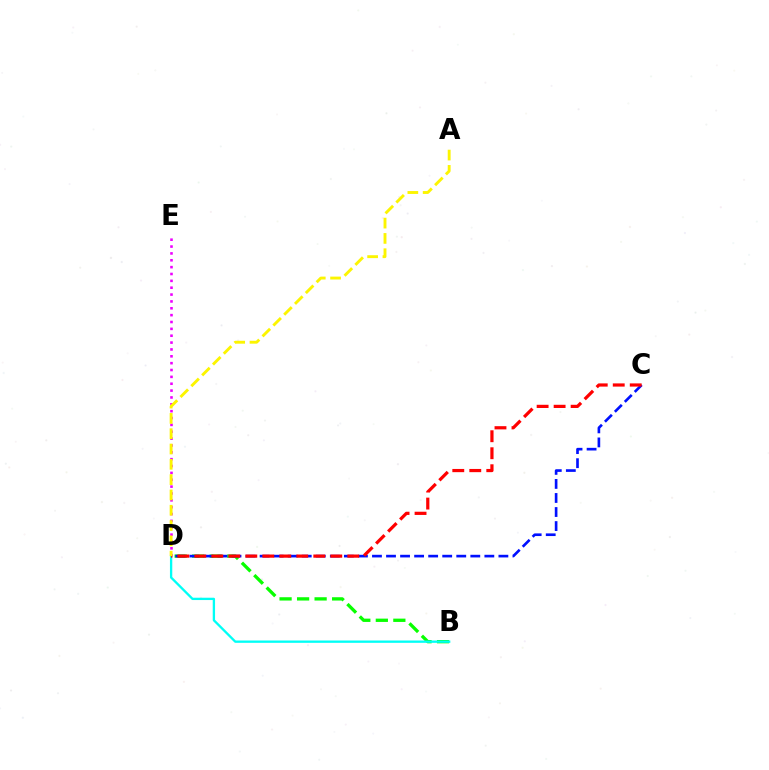{('B', 'D'): [{'color': '#08ff00', 'line_style': 'dashed', 'thickness': 2.38}, {'color': '#00fff6', 'line_style': 'solid', 'thickness': 1.67}], ('D', 'E'): [{'color': '#ee00ff', 'line_style': 'dotted', 'thickness': 1.86}], ('C', 'D'): [{'color': '#0010ff', 'line_style': 'dashed', 'thickness': 1.91}, {'color': '#ff0000', 'line_style': 'dashed', 'thickness': 2.31}], ('A', 'D'): [{'color': '#fcf500', 'line_style': 'dashed', 'thickness': 2.08}]}